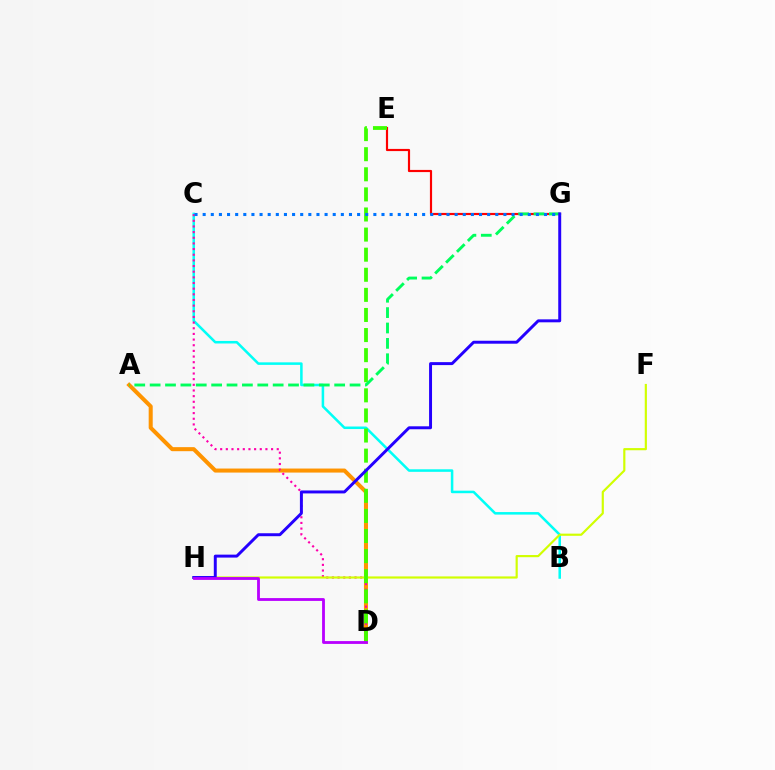{('A', 'D'): [{'color': '#ff9400', 'line_style': 'solid', 'thickness': 2.9}], ('B', 'C'): [{'color': '#00fff6', 'line_style': 'solid', 'thickness': 1.83}], ('C', 'D'): [{'color': '#ff00ac', 'line_style': 'dotted', 'thickness': 1.54}], ('F', 'H'): [{'color': '#d1ff00', 'line_style': 'solid', 'thickness': 1.56}], ('E', 'G'): [{'color': '#ff0000', 'line_style': 'solid', 'thickness': 1.56}], ('D', 'E'): [{'color': '#3dff00', 'line_style': 'dashed', 'thickness': 2.73}], ('A', 'G'): [{'color': '#00ff5c', 'line_style': 'dashed', 'thickness': 2.09}], ('G', 'H'): [{'color': '#2500ff', 'line_style': 'solid', 'thickness': 2.13}], ('C', 'G'): [{'color': '#0074ff', 'line_style': 'dotted', 'thickness': 2.21}], ('D', 'H'): [{'color': '#b900ff', 'line_style': 'solid', 'thickness': 2.03}]}